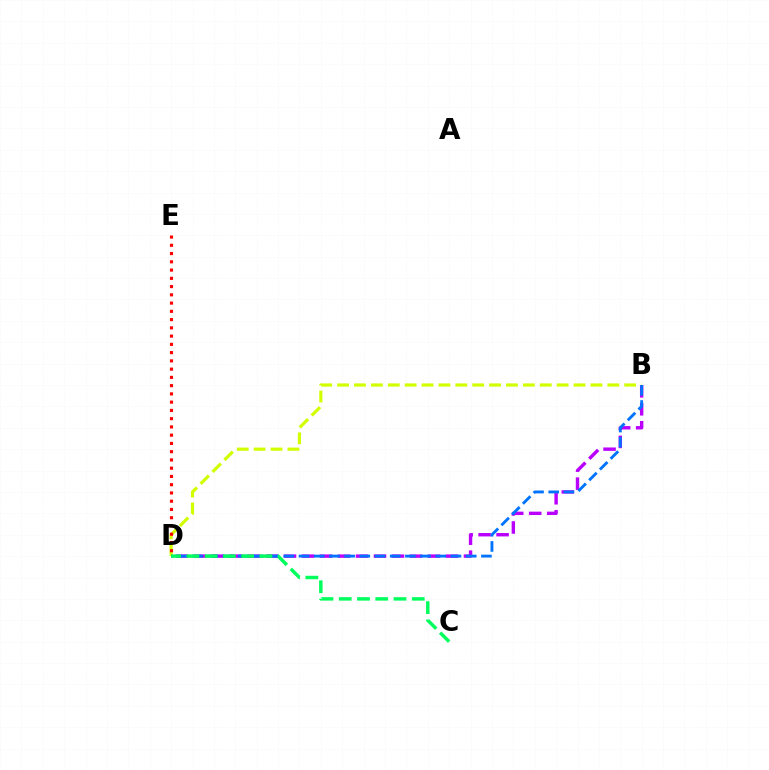{('B', 'D'): [{'color': '#b900ff', 'line_style': 'dashed', 'thickness': 2.45}, {'color': '#d1ff00', 'line_style': 'dashed', 'thickness': 2.29}, {'color': '#0074ff', 'line_style': 'dashed', 'thickness': 2.06}], ('D', 'E'): [{'color': '#ff0000', 'line_style': 'dotted', 'thickness': 2.24}], ('C', 'D'): [{'color': '#00ff5c', 'line_style': 'dashed', 'thickness': 2.48}]}